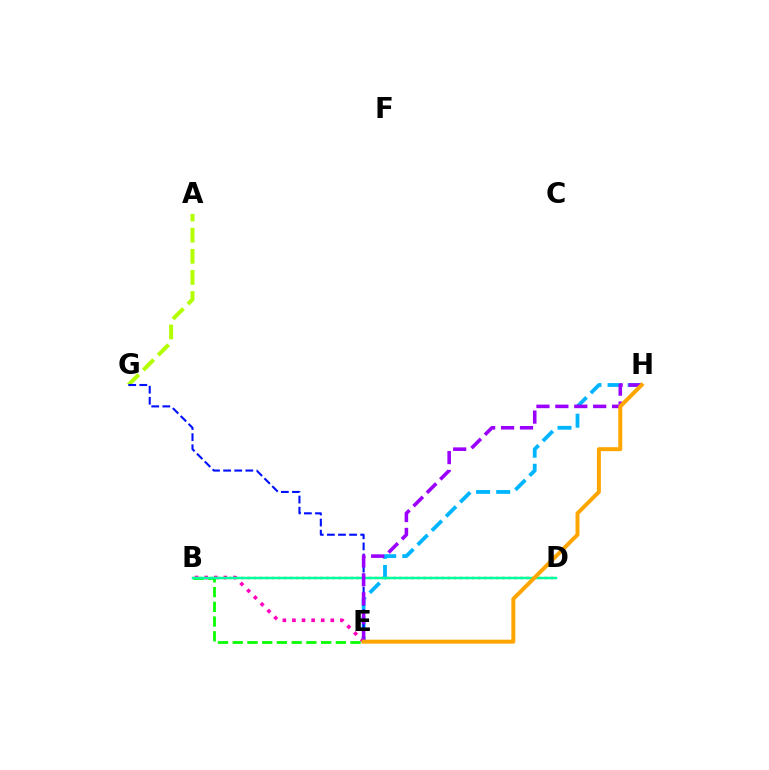{('A', 'G'): [{'color': '#b3ff00', 'line_style': 'dashed', 'thickness': 2.87}], ('E', 'H'): [{'color': '#00b5ff', 'line_style': 'dashed', 'thickness': 2.73}, {'color': '#9b00ff', 'line_style': 'dashed', 'thickness': 2.57}, {'color': '#ffa500', 'line_style': 'solid', 'thickness': 2.85}], ('B', 'E'): [{'color': '#ff00bd', 'line_style': 'dotted', 'thickness': 2.61}, {'color': '#08ff00', 'line_style': 'dashed', 'thickness': 2.0}], ('B', 'D'): [{'color': '#ff0000', 'line_style': 'dotted', 'thickness': 1.65}, {'color': '#00ff9d', 'line_style': 'solid', 'thickness': 1.79}], ('E', 'G'): [{'color': '#0010ff', 'line_style': 'dashed', 'thickness': 1.51}]}